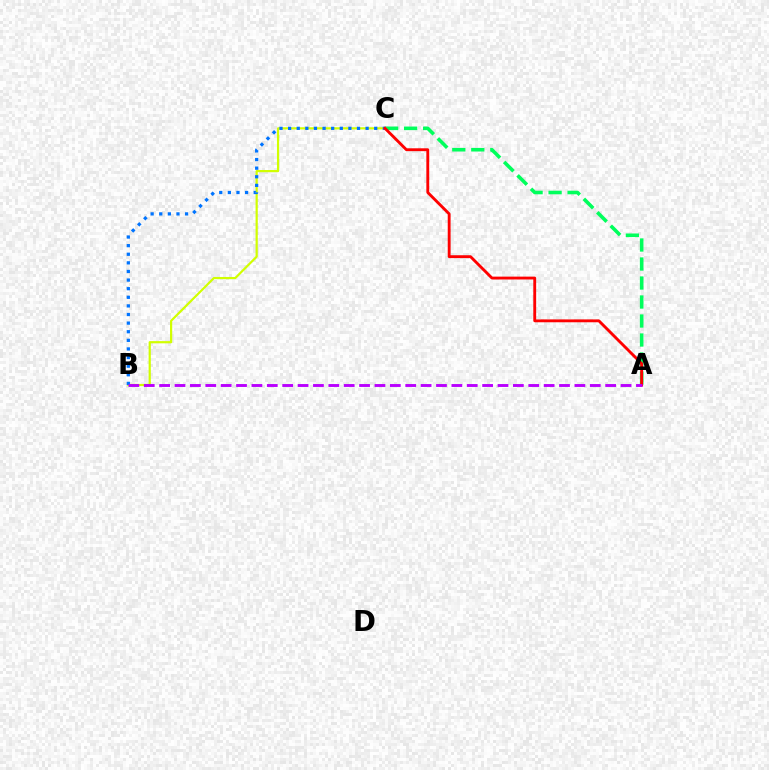{('A', 'C'): [{'color': '#00ff5c', 'line_style': 'dashed', 'thickness': 2.58}, {'color': '#ff0000', 'line_style': 'solid', 'thickness': 2.06}], ('B', 'C'): [{'color': '#d1ff00', 'line_style': 'solid', 'thickness': 1.58}, {'color': '#0074ff', 'line_style': 'dotted', 'thickness': 2.34}], ('A', 'B'): [{'color': '#b900ff', 'line_style': 'dashed', 'thickness': 2.09}]}